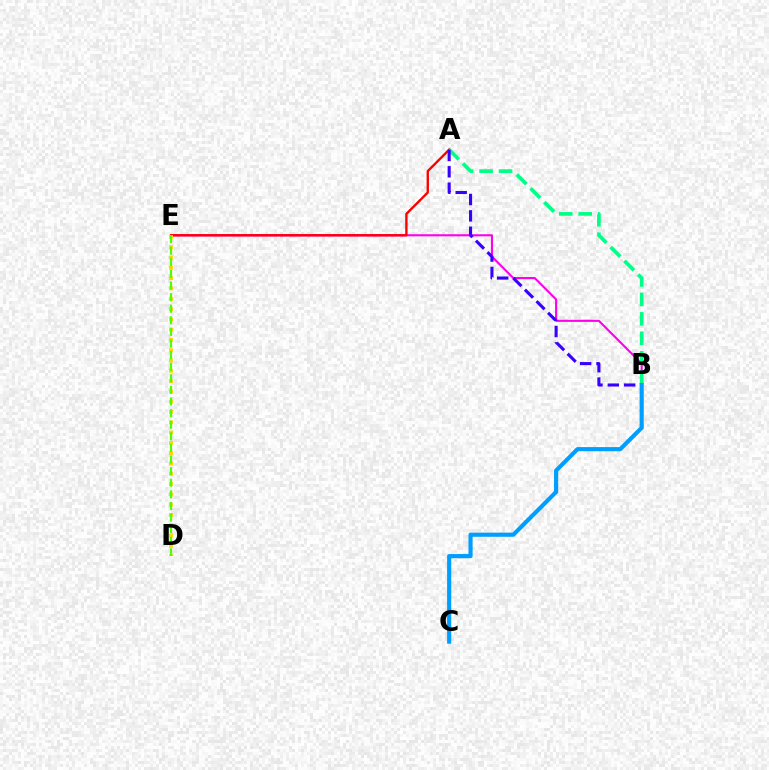{('B', 'E'): [{'color': '#ff00ed', 'line_style': 'solid', 'thickness': 1.51}], ('A', 'E'): [{'color': '#ff0000', 'line_style': 'solid', 'thickness': 1.7}], ('A', 'B'): [{'color': '#00ff86', 'line_style': 'dashed', 'thickness': 2.65}, {'color': '#3700ff', 'line_style': 'dashed', 'thickness': 2.22}], ('D', 'E'): [{'color': '#ffd500', 'line_style': 'dotted', 'thickness': 2.8}, {'color': '#4fff00', 'line_style': 'dashed', 'thickness': 1.58}], ('B', 'C'): [{'color': '#009eff', 'line_style': 'solid', 'thickness': 2.98}]}